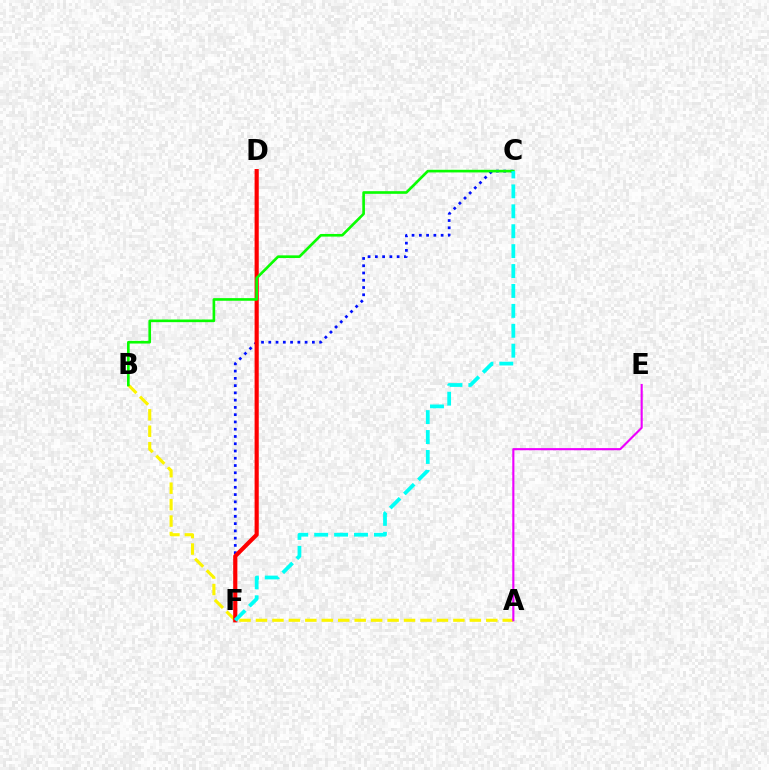{('A', 'B'): [{'color': '#fcf500', 'line_style': 'dashed', 'thickness': 2.23}], ('C', 'F'): [{'color': '#0010ff', 'line_style': 'dotted', 'thickness': 1.97}, {'color': '#00fff6', 'line_style': 'dashed', 'thickness': 2.71}], ('D', 'F'): [{'color': '#ff0000', 'line_style': 'solid', 'thickness': 2.99}], ('B', 'C'): [{'color': '#08ff00', 'line_style': 'solid', 'thickness': 1.9}], ('A', 'E'): [{'color': '#ee00ff', 'line_style': 'solid', 'thickness': 1.53}]}